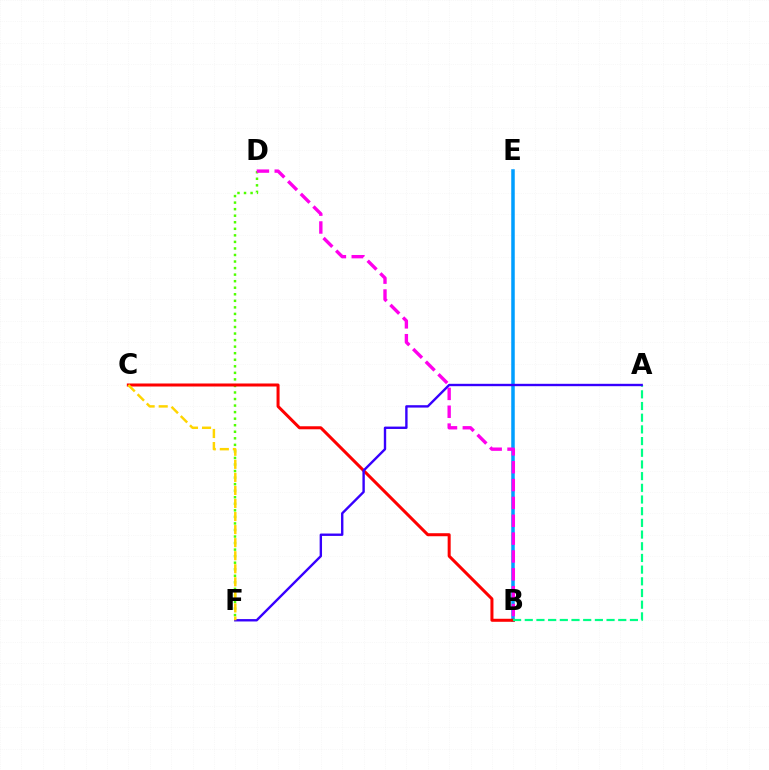{('B', 'E'): [{'color': '#009eff', 'line_style': 'solid', 'thickness': 2.53}], ('D', 'F'): [{'color': '#4fff00', 'line_style': 'dotted', 'thickness': 1.78}], ('B', 'C'): [{'color': '#ff0000', 'line_style': 'solid', 'thickness': 2.17}], ('B', 'D'): [{'color': '#ff00ed', 'line_style': 'dashed', 'thickness': 2.43}], ('A', 'B'): [{'color': '#00ff86', 'line_style': 'dashed', 'thickness': 1.59}], ('A', 'F'): [{'color': '#3700ff', 'line_style': 'solid', 'thickness': 1.72}], ('C', 'F'): [{'color': '#ffd500', 'line_style': 'dashed', 'thickness': 1.77}]}